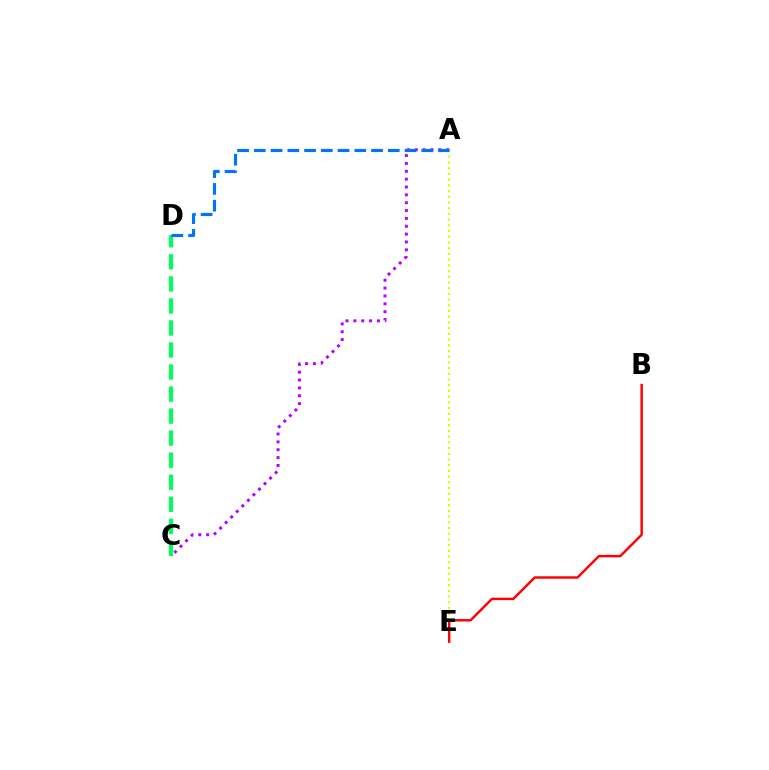{('C', 'D'): [{'color': '#00ff5c', 'line_style': 'dashed', 'thickness': 2.99}], ('A', 'C'): [{'color': '#b900ff', 'line_style': 'dotted', 'thickness': 2.13}], ('A', 'E'): [{'color': '#d1ff00', 'line_style': 'dotted', 'thickness': 1.55}], ('B', 'E'): [{'color': '#ff0000', 'line_style': 'solid', 'thickness': 1.75}], ('A', 'D'): [{'color': '#0074ff', 'line_style': 'dashed', 'thickness': 2.28}]}